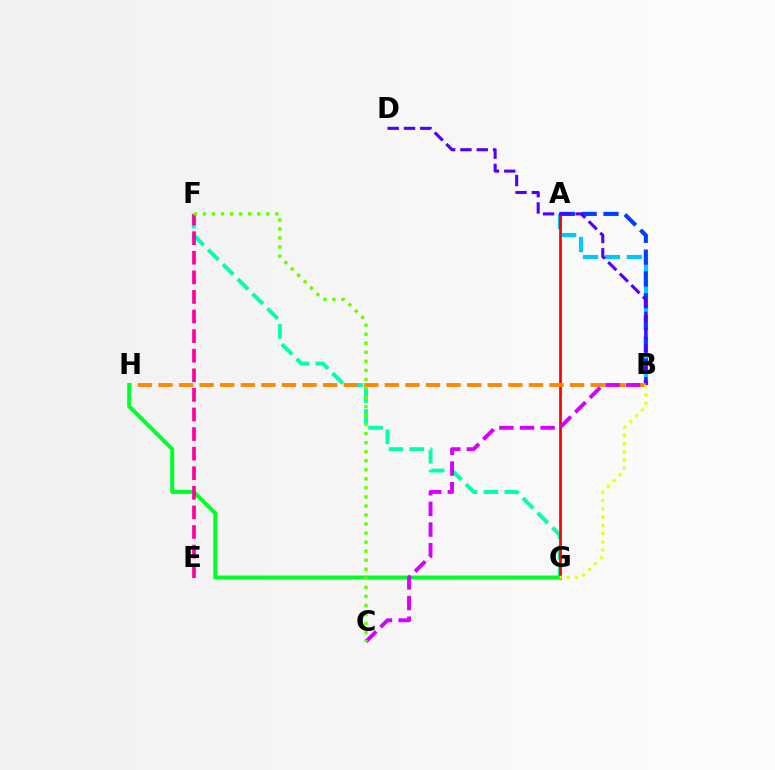{('A', 'B'): [{'color': '#00c7ff', 'line_style': 'dashed', 'thickness': 2.98}, {'color': '#003fff', 'line_style': 'dashed', 'thickness': 2.97}], ('F', 'G'): [{'color': '#00ffaf', 'line_style': 'dashed', 'thickness': 2.83}], ('A', 'G'): [{'color': '#ff0000', 'line_style': 'solid', 'thickness': 1.96}], ('B', 'D'): [{'color': '#4f00ff', 'line_style': 'dashed', 'thickness': 2.22}], ('B', 'H'): [{'color': '#ff8800', 'line_style': 'dashed', 'thickness': 2.8}], ('G', 'H'): [{'color': '#00ff27', 'line_style': 'solid', 'thickness': 2.85}], ('B', 'C'): [{'color': '#d600ff', 'line_style': 'dashed', 'thickness': 2.8}], ('B', 'G'): [{'color': '#eeff00', 'line_style': 'dotted', 'thickness': 2.24}], ('E', 'F'): [{'color': '#ff00a0', 'line_style': 'dashed', 'thickness': 2.66}], ('C', 'F'): [{'color': '#66ff00', 'line_style': 'dotted', 'thickness': 2.46}]}